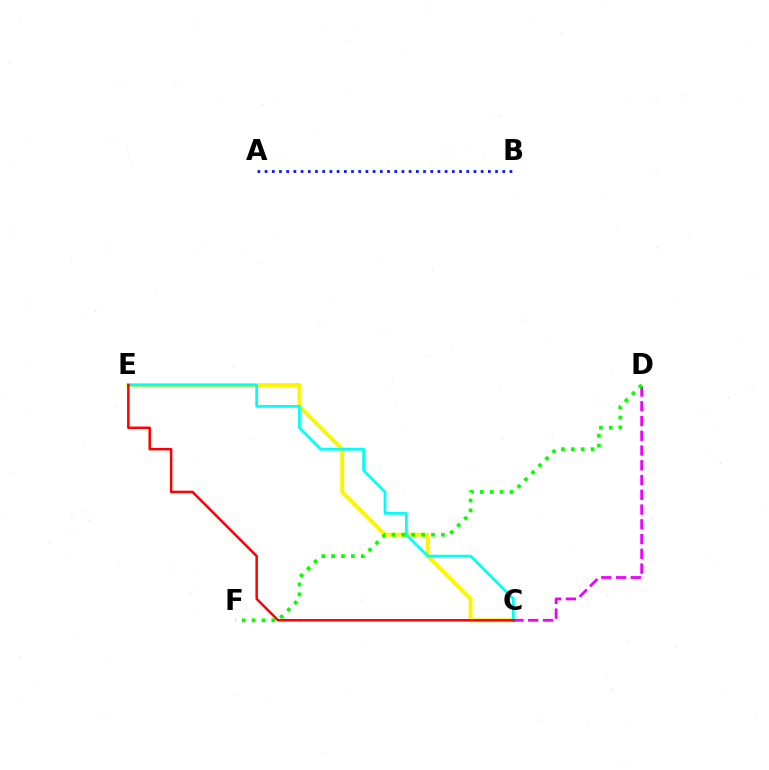{('C', 'E'): [{'color': '#fcf500', 'line_style': 'solid', 'thickness': 2.8}, {'color': '#00fff6', 'line_style': 'solid', 'thickness': 1.99}, {'color': '#ff0000', 'line_style': 'solid', 'thickness': 1.81}], ('C', 'D'): [{'color': '#ee00ff', 'line_style': 'dashed', 'thickness': 2.0}], ('A', 'B'): [{'color': '#0010ff', 'line_style': 'dotted', 'thickness': 1.96}], ('D', 'F'): [{'color': '#08ff00', 'line_style': 'dotted', 'thickness': 2.69}]}